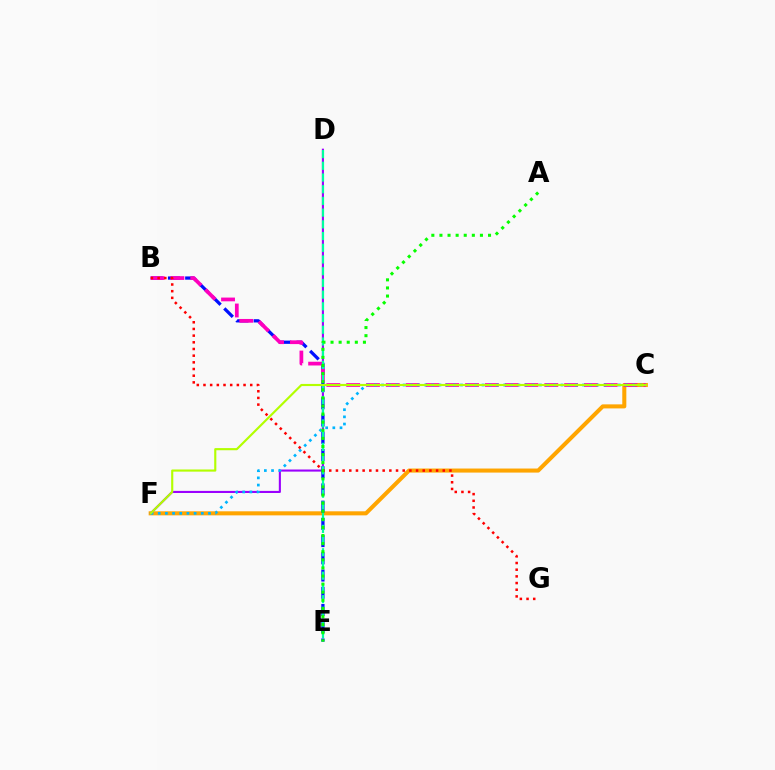{('C', 'F'): [{'color': '#ffa500', 'line_style': 'solid', 'thickness': 2.92}, {'color': '#00b5ff', 'line_style': 'dotted', 'thickness': 1.95}, {'color': '#b3ff00', 'line_style': 'solid', 'thickness': 1.54}], ('D', 'F'): [{'color': '#9b00ff', 'line_style': 'solid', 'thickness': 1.51}], ('B', 'E'): [{'color': '#0010ff', 'line_style': 'dashed', 'thickness': 2.34}], ('B', 'C'): [{'color': '#ff00bd', 'line_style': 'dashed', 'thickness': 2.69}], ('D', 'E'): [{'color': '#00ff9d', 'line_style': 'dashed', 'thickness': 1.59}], ('B', 'G'): [{'color': '#ff0000', 'line_style': 'dotted', 'thickness': 1.81}], ('A', 'E'): [{'color': '#08ff00', 'line_style': 'dotted', 'thickness': 2.2}]}